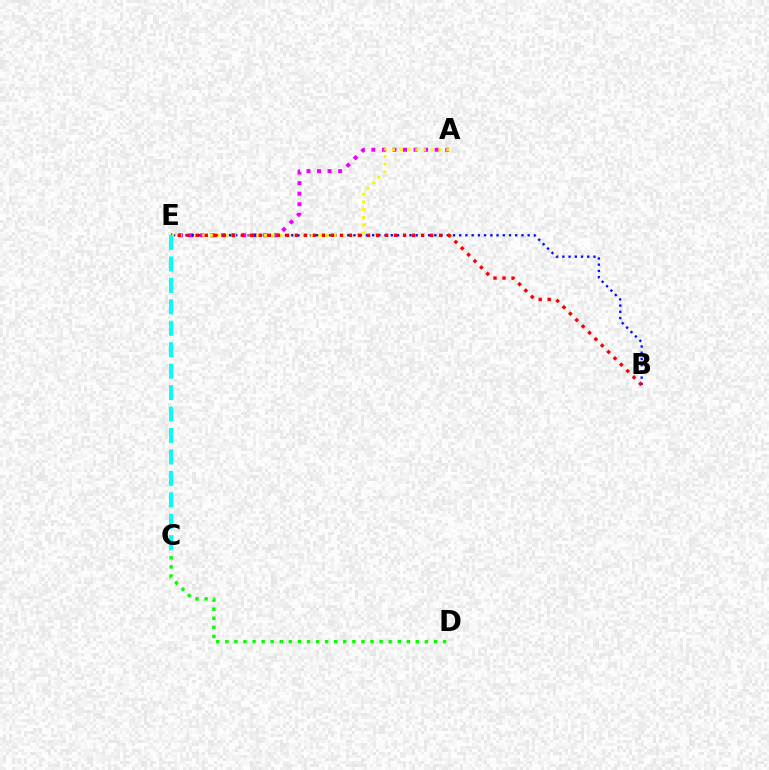{('C', 'D'): [{'color': '#08ff00', 'line_style': 'dotted', 'thickness': 2.47}], ('A', 'E'): [{'color': '#ee00ff', 'line_style': 'dotted', 'thickness': 2.86}, {'color': '#fcf500', 'line_style': 'dotted', 'thickness': 2.1}], ('B', 'E'): [{'color': '#0010ff', 'line_style': 'dotted', 'thickness': 1.69}, {'color': '#ff0000', 'line_style': 'dotted', 'thickness': 2.45}], ('C', 'E'): [{'color': '#00fff6', 'line_style': 'dashed', 'thickness': 2.91}]}